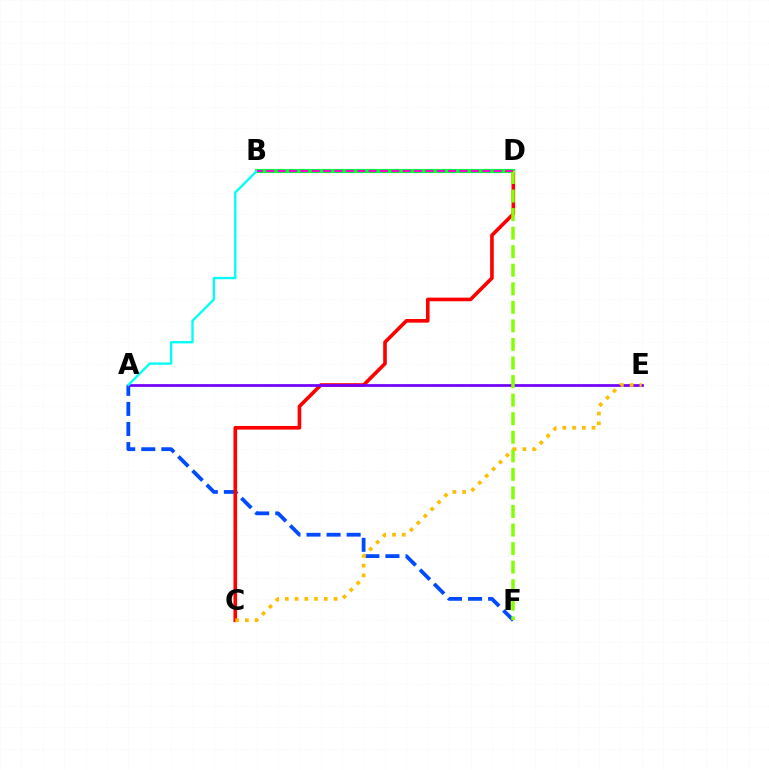{('A', 'F'): [{'color': '#004bff', 'line_style': 'dashed', 'thickness': 2.73}], ('C', 'D'): [{'color': '#ff0000', 'line_style': 'solid', 'thickness': 2.61}], ('B', 'D'): [{'color': '#00ff39', 'line_style': 'solid', 'thickness': 2.98}, {'color': '#ff00cf', 'line_style': 'dashed', 'thickness': 1.54}], ('A', 'E'): [{'color': '#7200ff', 'line_style': 'solid', 'thickness': 1.95}], ('D', 'F'): [{'color': '#84ff00', 'line_style': 'dashed', 'thickness': 2.52}], ('A', 'B'): [{'color': '#00fff6', 'line_style': 'solid', 'thickness': 1.69}], ('C', 'E'): [{'color': '#ffbd00', 'line_style': 'dotted', 'thickness': 2.65}]}